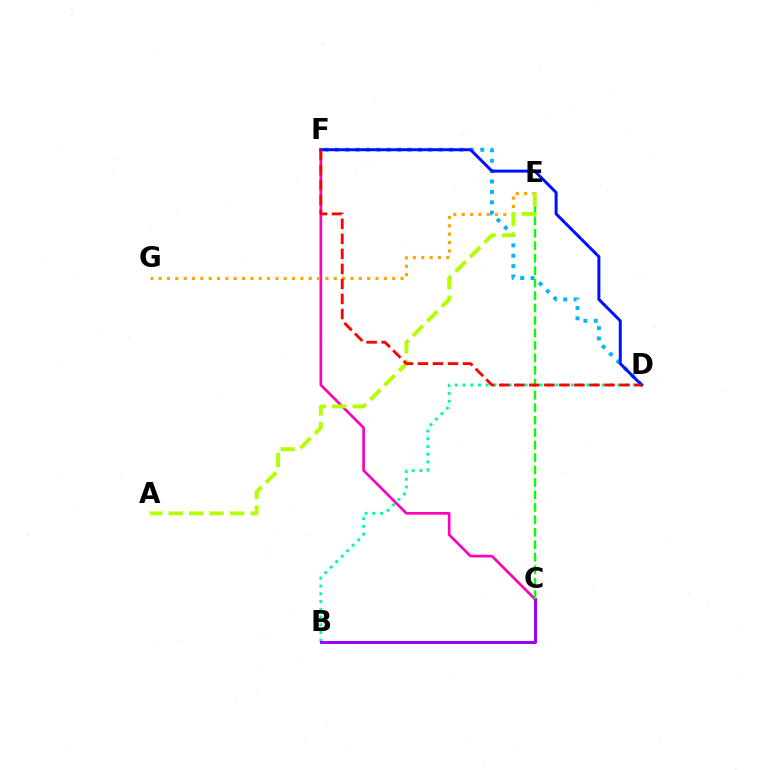{('D', 'F'): [{'color': '#00b5ff', 'line_style': 'dotted', 'thickness': 2.82}, {'color': '#0010ff', 'line_style': 'solid', 'thickness': 2.15}, {'color': '#ff0000', 'line_style': 'dashed', 'thickness': 2.04}], ('C', 'F'): [{'color': '#ff00bd', 'line_style': 'solid', 'thickness': 1.93}], ('B', 'D'): [{'color': '#00ff9d', 'line_style': 'dotted', 'thickness': 2.1}], ('B', 'C'): [{'color': '#9b00ff', 'line_style': 'solid', 'thickness': 2.18}], ('C', 'E'): [{'color': '#08ff00', 'line_style': 'dashed', 'thickness': 1.69}], ('E', 'G'): [{'color': '#ffa500', 'line_style': 'dotted', 'thickness': 2.27}], ('A', 'E'): [{'color': '#b3ff00', 'line_style': 'dashed', 'thickness': 2.78}]}